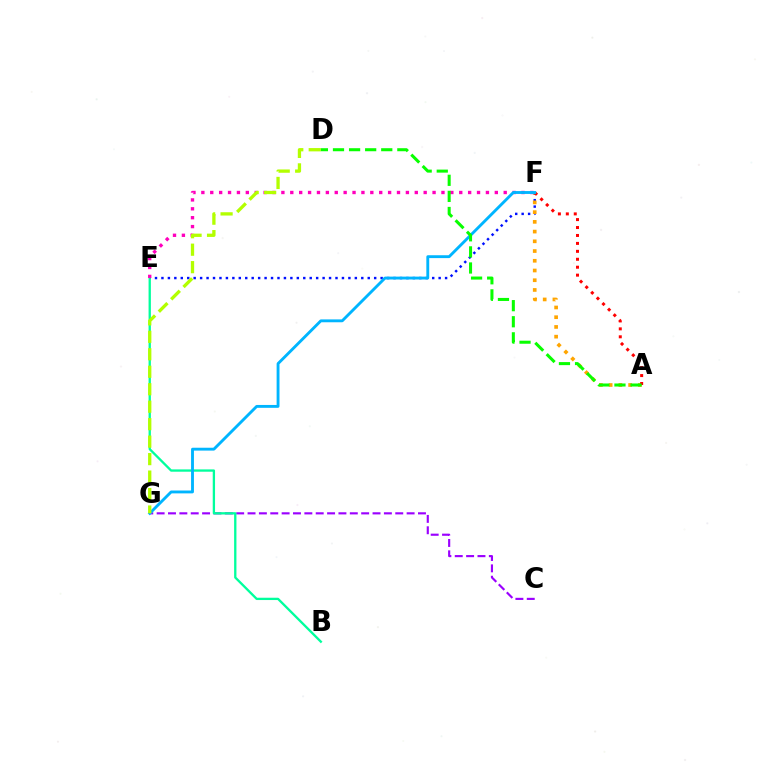{('E', 'F'): [{'color': '#0010ff', 'line_style': 'dotted', 'thickness': 1.75}, {'color': '#ff00bd', 'line_style': 'dotted', 'thickness': 2.42}], ('C', 'G'): [{'color': '#9b00ff', 'line_style': 'dashed', 'thickness': 1.54}], ('B', 'E'): [{'color': '#00ff9d', 'line_style': 'solid', 'thickness': 1.66}], ('A', 'F'): [{'color': '#ffa500', 'line_style': 'dotted', 'thickness': 2.64}, {'color': '#ff0000', 'line_style': 'dotted', 'thickness': 2.16}], ('F', 'G'): [{'color': '#00b5ff', 'line_style': 'solid', 'thickness': 2.07}], ('D', 'G'): [{'color': '#b3ff00', 'line_style': 'dashed', 'thickness': 2.37}], ('A', 'D'): [{'color': '#08ff00', 'line_style': 'dashed', 'thickness': 2.19}]}